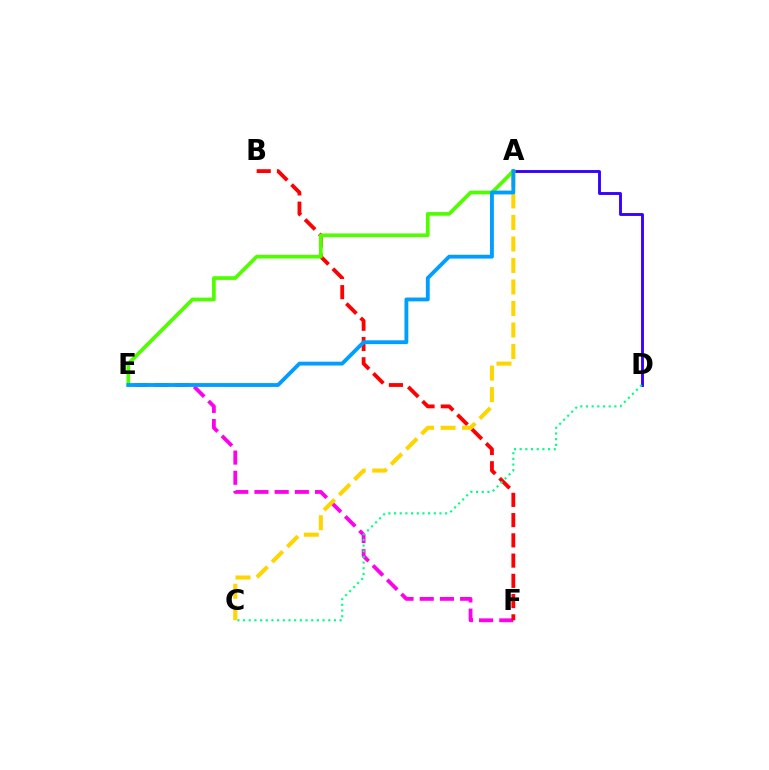{('A', 'D'): [{'color': '#3700ff', 'line_style': 'solid', 'thickness': 2.07}], ('E', 'F'): [{'color': '#ff00ed', 'line_style': 'dashed', 'thickness': 2.74}], ('B', 'F'): [{'color': '#ff0000', 'line_style': 'dashed', 'thickness': 2.75}], ('A', 'E'): [{'color': '#4fff00', 'line_style': 'solid', 'thickness': 2.67}, {'color': '#009eff', 'line_style': 'solid', 'thickness': 2.77}], ('C', 'D'): [{'color': '#00ff86', 'line_style': 'dotted', 'thickness': 1.54}], ('A', 'C'): [{'color': '#ffd500', 'line_style': 'dashed', 'thickness': 2.92}]}